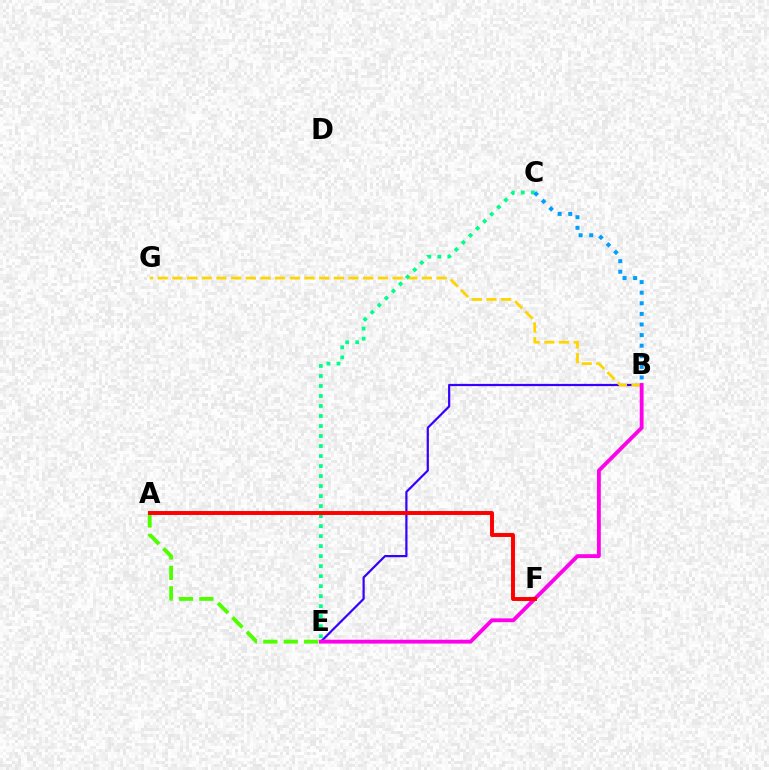{('A', 'E'): [{'color': '#4fff00', 'line_style': 'dashed', 'thickness': 2.77}], ('B', 'E'): [{'color': '#3700ff', 'line_style': 'solid', 'thickness': 1.6}, {'color': '#ff00ed', 'line_style': 'solid', 'thickness': 2.77}], ('B', 'G'): [{'color': '#ffd500', 'line_style': 'dashed', 'thickness': 1.99}], ('C', 'E'): [{'color': '#00ff86', 'line_style': 'dotted', 'thickness': 2.72}], ('A', 'F'): [{'color': '#ff0000', 'line_style': 'solid', 'thickness': 2.83}], ('B', 'C'): [{'color': '#009eff', 'line_style': 'dotted', 'thickness': 2.88}]}